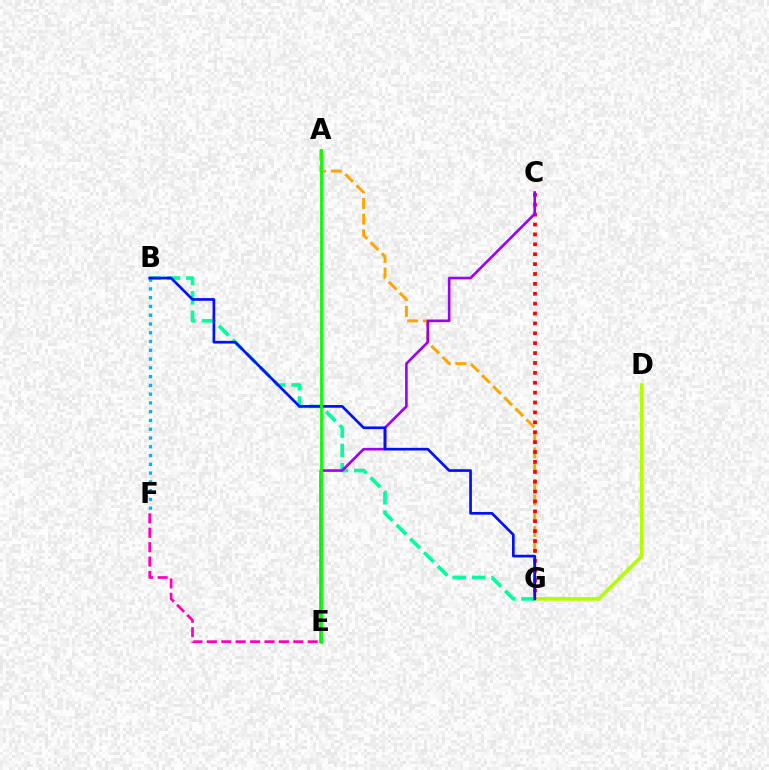{('D', 'G'): [{'color': '#b3ff00', 'line_style': 'solid', 'thickness': 2.64}], ('A', 'G'): [{'color': '#ffa500', 'line_style': 'dashed', 'thickness': 2.13}], ('C', 'G'): [{'color': '#ff0000', 'line_style': 'dotted', 'thickness': 2.69}], ('E', 'F'): [{'color': '#ff00bd', 'line_style': 'dashed', 'thickness': 1.96}], ('B', 'G'): [{'color': '#00ff9d', 'line_style': 'dashed', 'thickness': 2.64}, {'color': '#0010ff', 'line_style': 'solid', 'thickness': 1.93}], ('C', 'E'): [{'color': '#9b00ff', 'line_style': 'solid', 'thickness': 1.89}], ('B', 'F'): [{'color': '#00b5ff', 'line_style': 'dotted', 'thickness': 2.38}], ('A', 'E'): [{'color': '#08ff00', 'line_style': 'solid', 'thickness': 2.02}]}